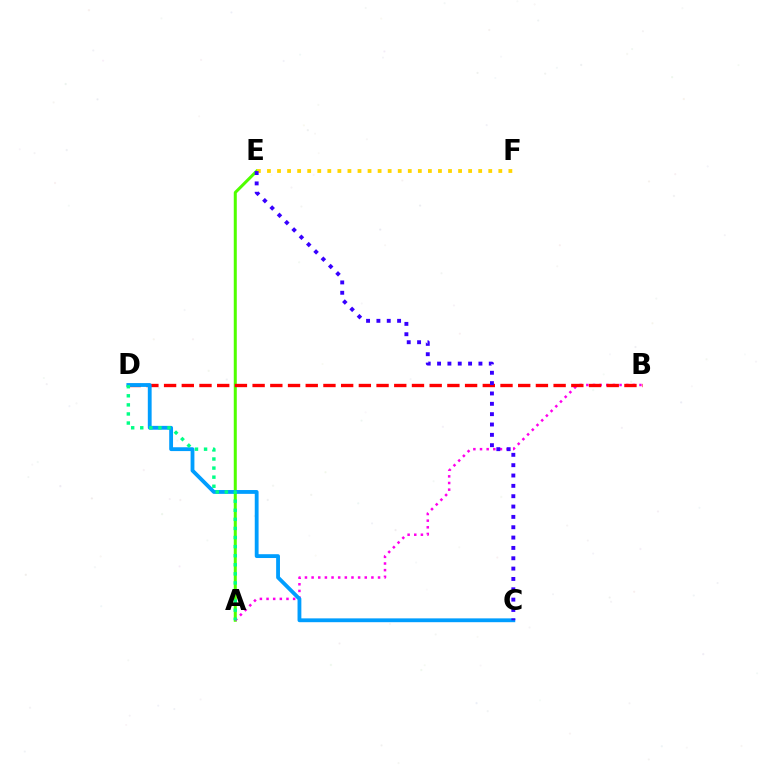{('A', 'E'): [{'color': '#4fff00', 'line_style': 'solid', 'thickness': 2.17}], ('A', 'B'): [{'color': '#ff00ed', 'line_style': 'dotted', 'thickness': 1.81}], ('B', 'D'): [{'color': '#ff0000', 'line_style': 'dashed', 'thickness': 2.41}], ('E', 'F'): [{'color': '#ffd500', 'line_style': 'dotted', 'thickness': 2.73}], ('C', 'D'): [{'color': '#009eff', 'line_style': 'solid', 'thickness': 2.75}], ('A', 'D'): [{'color': '#00ff86', 'line_style': 'dotted', 'thickness': 2.47}], ('C', 'E'): [{'color': '#3700ff', 'line_style': 'dotted', 'thickness': 2.81}]}